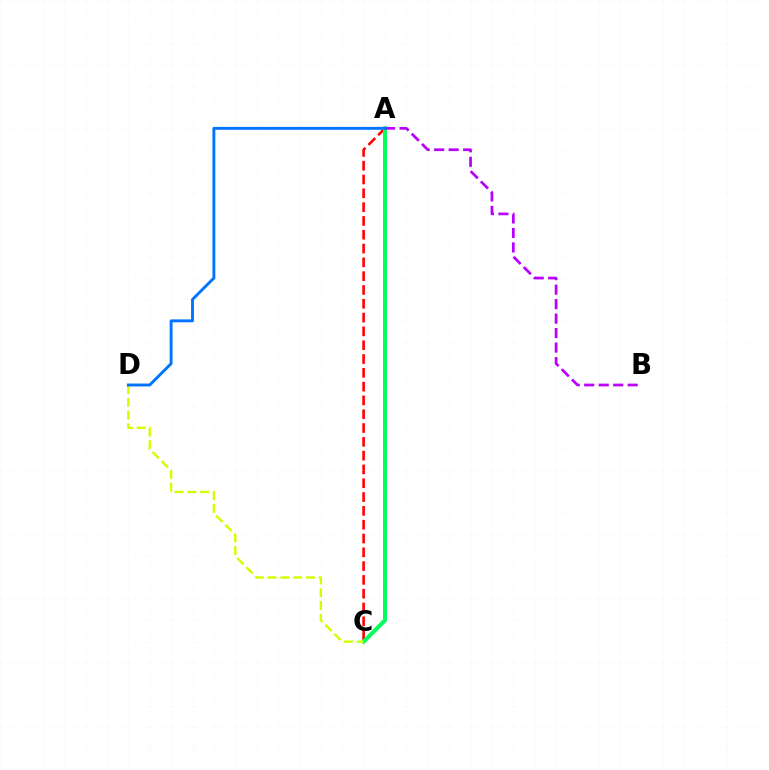{('A', 'C'): [{'color': '#ff0000', 'line_style': 'dashed', 'thickness': 1.88}, {'color': '#00ff5c', 'line_style': 'solid', 'thickness': 2.89}], ('A', 'B'): [{'color': '#b900ff', 'line_style': 'dashed', 'thickness': 1.97}], ('C', 'D'): [{'color': '#d1ff00', 'line_style': 'dashed', 'thickness': 1.74}], ('A', 'D'): [{'color': '#0074ff', 'line_style': 'solid', 'thickness': 2.08}]}